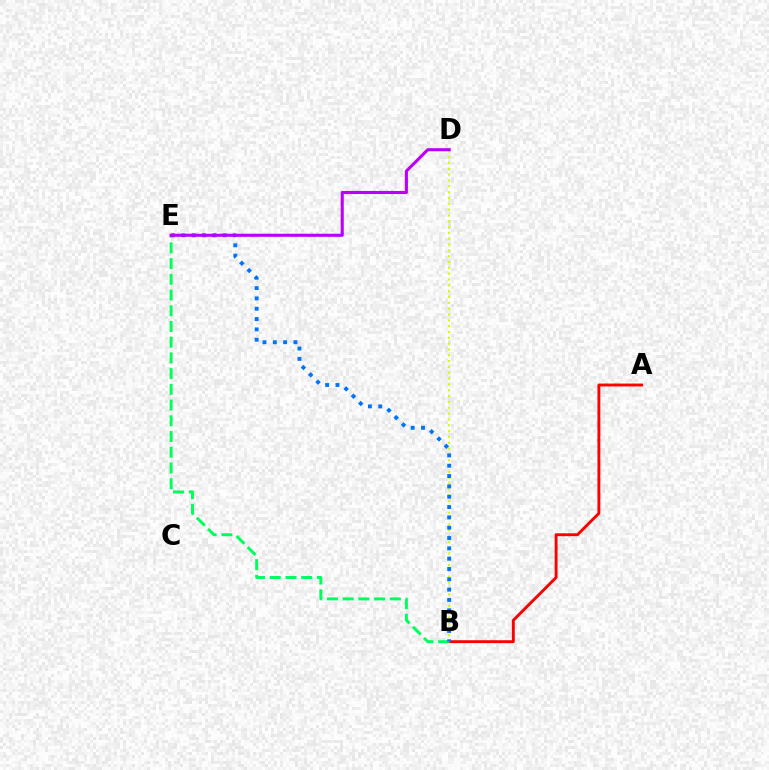{('A', 'B'): [{'color': '#ff0000', 'line_style': 'solid', 'thickness': 2.08}], ('B', 'D'): [{'color': '#d1ff00', 'line_style': 'dotted', 'thickness': 1.58}], ('B', 'E'): [{'color': '#00ff5c', 'line_style': 'dashed', 'thickness': 2.14}, {'color': '#0074ff', 'line_style': 'dotted', 'thickness': 2.81}], ('D', 'E'): [{'color': '#b900ff', 'line_style': 'solid', 'thickness': 2.22}]}